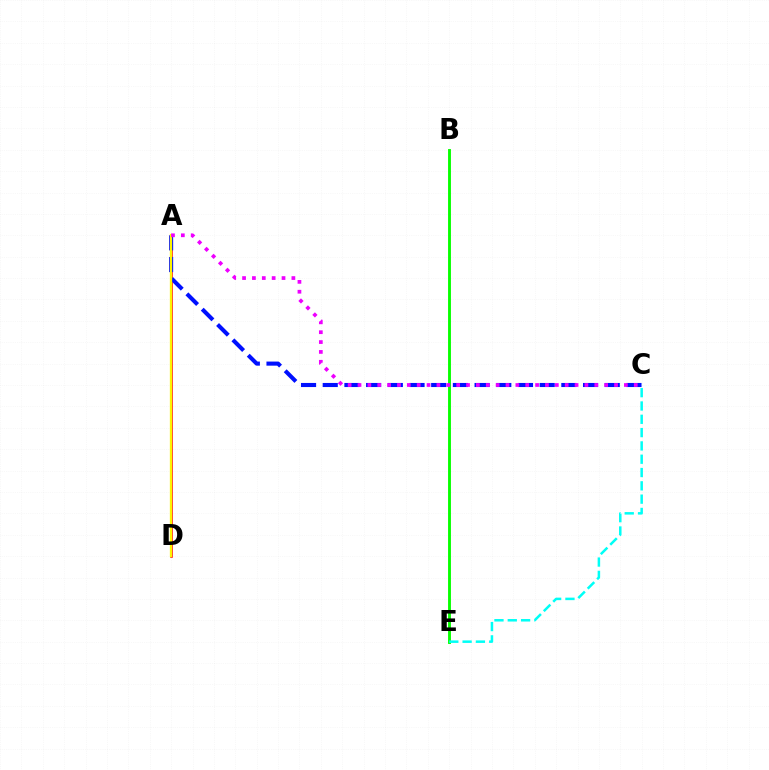{('A', 'D'): [{'color': '#ff0000', 'line_style': 'solid', 'thickness': 1.82}, {'color': '#fcf500', 'line_style': 'solid', 'thickness': 1.64}], ('B', 'E'): [{'color': '#08ff00', 'line_style': 'solid', 'thickness': 2.08}], ('A', 'C'): [{'color': '#0010ff', 'line_style': 'dashed', 'thickness': 2.95}, {'color': '#ee00ff', 'line_style': 'dotted', 'thickness': 2.68}], ('C', 'E'): [{'color': '#00fff6', 'line_style': 'dashed', 'thickness': 1.81}]}